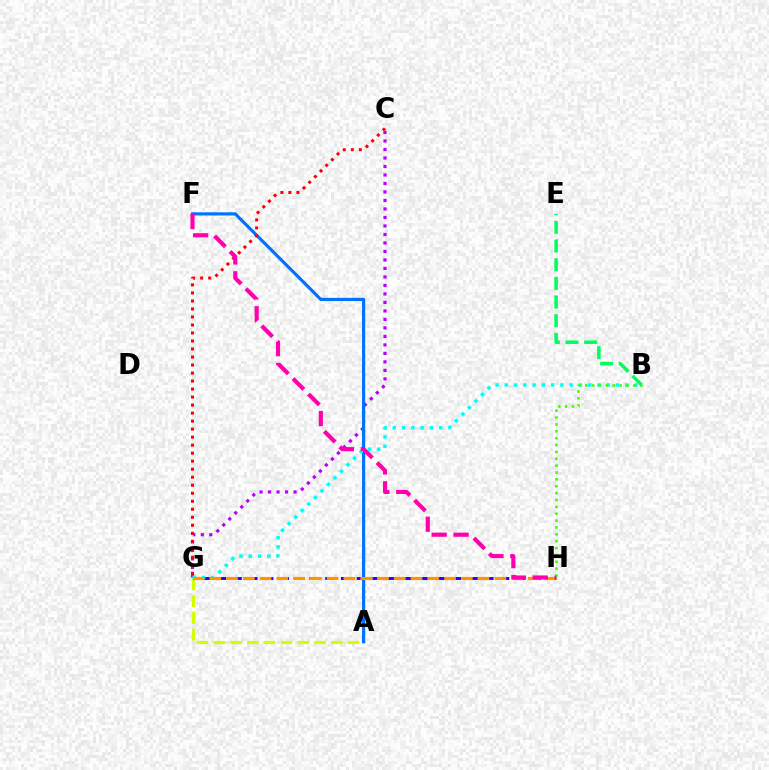{('A', 'G'): [{'color': '#d1ff00', 'line_style': 'dashed', 'thickness': 2.28}], ('G', 'H'): [{'color': '#2500ff', 'line_style': 'dashed', 'thickness': 2.14}, {'color': '#ff9400', 'line_style': 'dashed', 'thickness': 2.28}], ('C', 'G'): [{'color': '#b900ff', 'line_style': 'dotted', 'thickness': 2.31}, {'color': '#ff0000', 'line_style': 'dotted', 'thickness': 2.18}], ('A', 'F'): [{'color': '#0074ff', 'line_style': 'solid', 'thickness': 2.29}], ('B', 'G'): [{'color': '#00fff6', 'line_style': 'dotted', 'thickness': 2.52}], ('B', 'H'): [{'color': '#3dff00', 'line_style': 'dotted', 'thickness': 1.87}], ('B', 'E'): [{'color': '#00ff5c', 'line_style': 'dashed', 'thickness': 2.54}], ('F', 'H'): [{'color': '#ff00ac', 'line_style': 'dashed', 'thickness': 2.97}]}